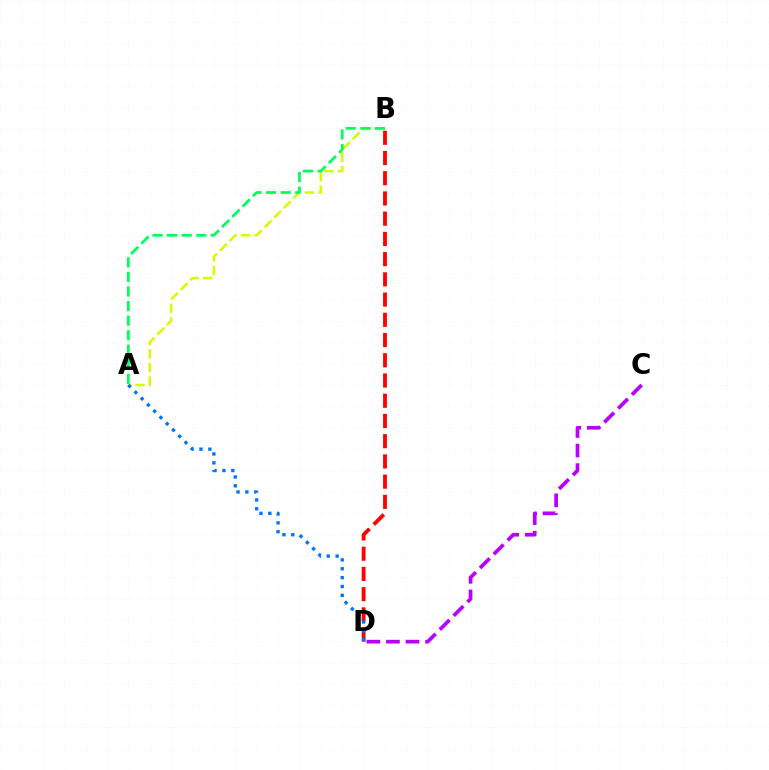{('A', 'B'): [{'color': '#d1ff00', 'line_style': 'dashed', 'thickness': 1.85}, {'color': '#00ff5c', 'line_style': 'dashed', 'thickness': 1.98}], ('B', 'D'): [{'color': '#ff0000', 'line_style': 'dashed', 'thickness': 2.75}], ('A', 'D'): [{'color': '#0074ff', 'line_style': 'dotted', 'thickness': 2.41}], ('C', 'D'): [{'color': '#b900ff', 'line_style': 'dashed', 'thickness': 2.66}]}